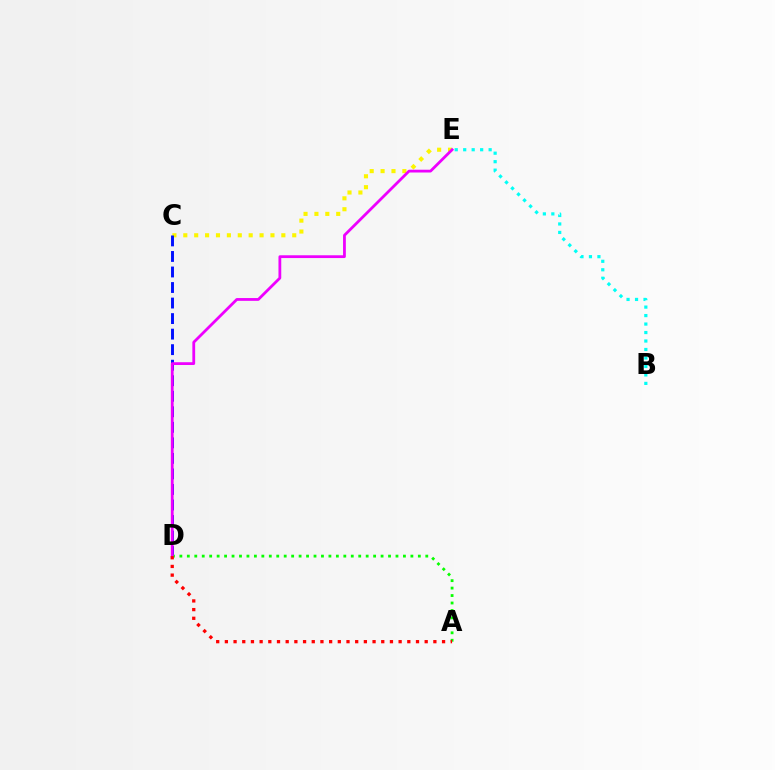{('C', 'E'): [{'color': '#fcf500', 'line_style': 'dotted', 'thickness': 2.96}], ('C', 'D'): [{'color': '#0010ff', 'line_style': 'dashed', 'thickness': 2.11}], ('A', 'D'): [{'color': '#08ff00', 'line_style': 'dotted', 'thickness': 2.02}, {'color': '#ff0000', 'line_style': 'dotted', 'thickness': 2.36}], ('D', 'E'): [{'color': '#ee00ff', 'line_style': 'solid', 'thickness': 2.01}], ('B', 'E'): [{'color': '#00fff6', 'line_style': 'dotted', 'thickness': 2.3}]}